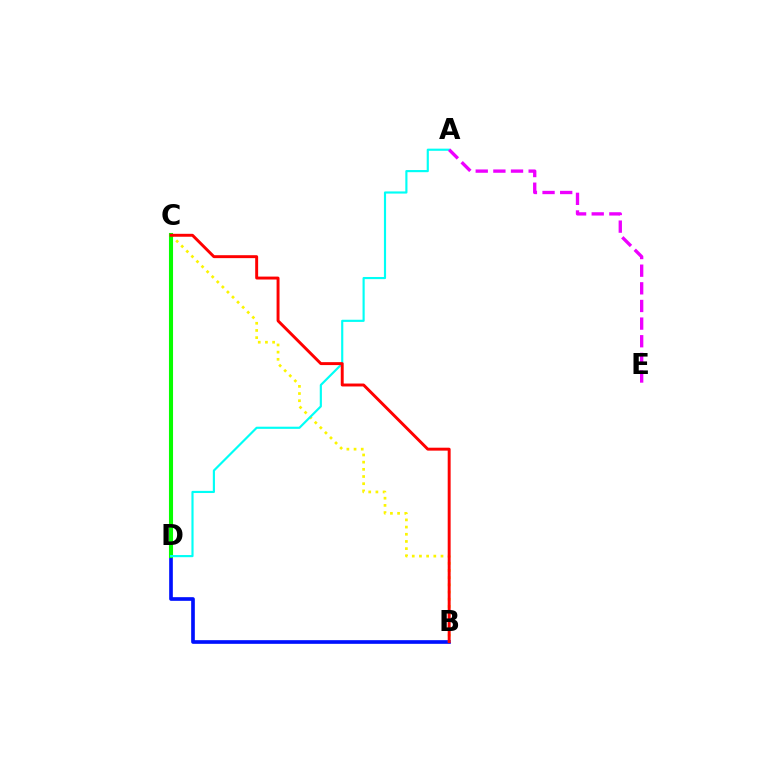{('B', 'D'): [{'color': '#0010ff', 'line_style': 'solid', 'thickness': 2.64}], ('B', 'C'): [{'color': '#fcf500', 'line_style': 'dotted', 'thickness': 1.95}, {'color': '#ff0000', 'line_style': 'solid', 'thickness': 2.11}], ('C', 'D'): [{'color': '#08ff00', 'line_style': 'solid', 'thickness': 2.94}], ('A', 'D'): [{'color': '#00fff6', 'line_style': 'solid', 'thickness': 1.55}], ('A', 'E'): [{'color': '#ee00ff', 'line_style': 'dashed', 'thickness': 2.4}]}